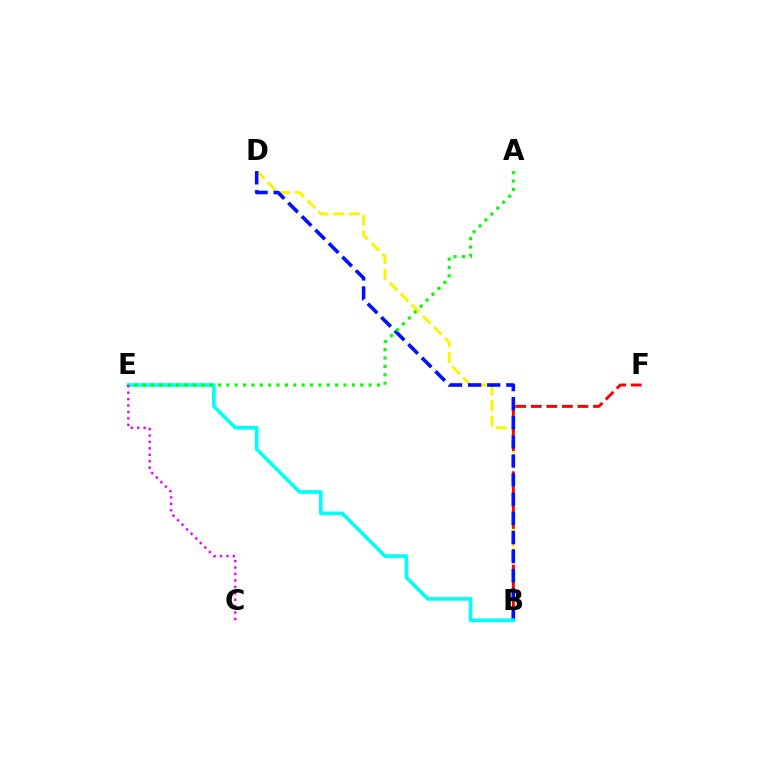{('B', 'D'): [{'color': '#fcf500', 'line_style': 'dashed', 'thickness': 2.13}, {'color': '#0010ff', 'line_style': 'dashed', 'thickness': 2.6}], ('B', 'F'): [{'color': '#ff0000', 'line_style': 'dashed', 'thickness': 2.11}], ('B', 'E'): [{'color': '#00fff6', 'line_style': 'solid', 'thickness': 2.61}], ('A', 'E'): [{'color': '#08ff00', 'line_style': 'dotted', 'thickness': 2.27}], ('C', 'E'): [{'color': '#ee00ff', 'line_style': 'dotted', 'thickness': 1.75}]}